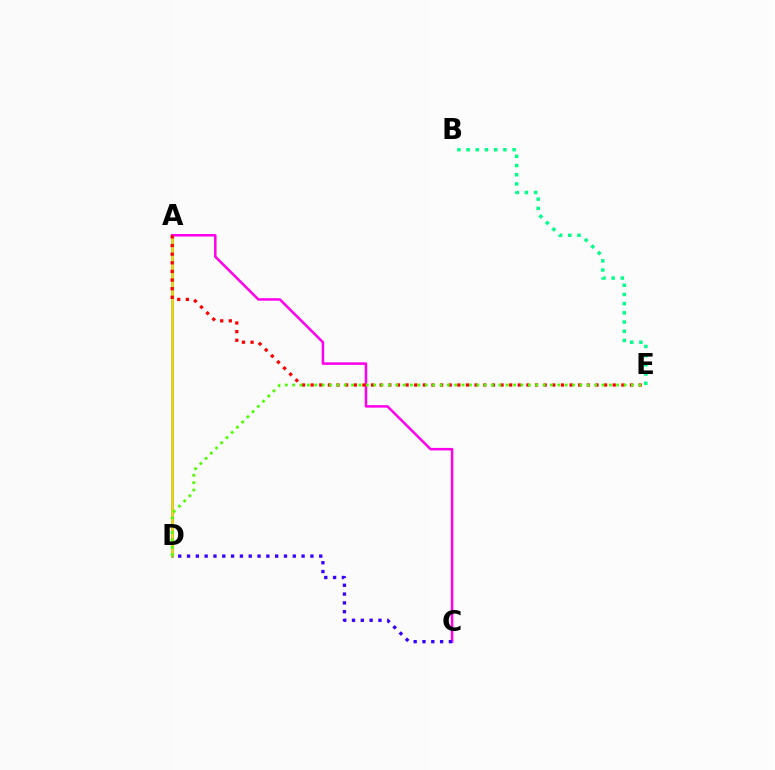{('A', 'D'): [{'color': '#009eff', 'line_style': 'solid', 'thickness': 2.06}, {'color': '#ffd500', 'line_style': 'solid', 'thickness': 1.82}], ('A', 'C'): [{'color': '#ff00ed', 'line_style': 'solid', 'thickness': 1.81}], ('A', 'E'): [{'color': '#ff0000', 'line_style': 'dotted', 'thickness': 2.35}], ('C', 'D'): [{'color': '#3700ff', 'line_style': 'dotted', 'thickness': 2.39}], ('B', 'E'): [{'color': '#00ff86', 'line_style': 'dotted', 'thickness': 2.5}], ('D', 'E'): [{'color': '#4fff00', 'line_style': 'dotted', 'thickness': 2.0}]}